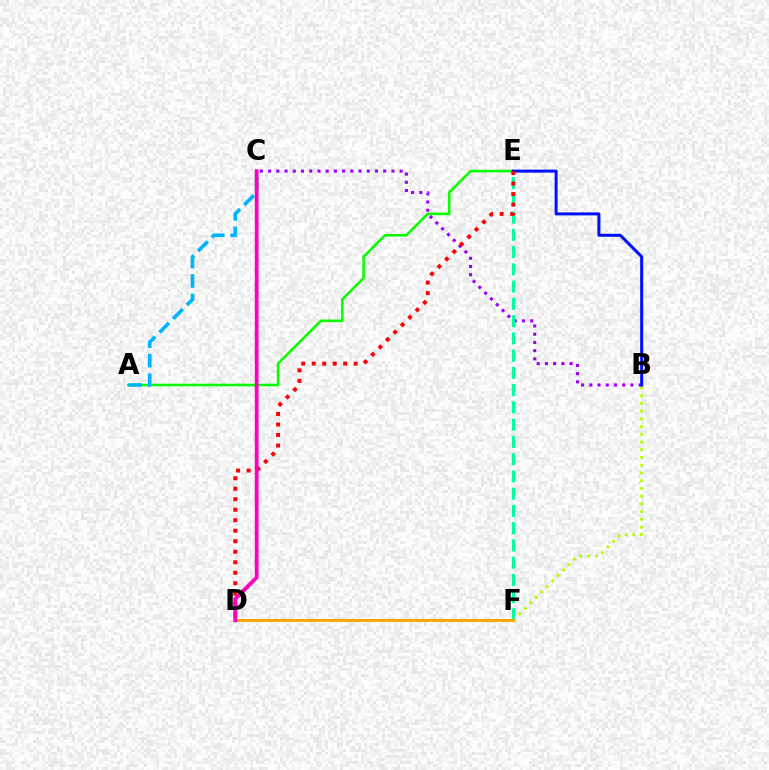{('A', 'E'): [{'color': '#08ff00', 'line_style': 'solid', 'thickness': 1.85}], ('B', 'C'): [{'color': '#9b00ff', 'line_style': 'dotted', 'thickness': 2.23}], ('B', 'F'): [{'color': '#b3ff00', 'line_style': 'dotted', 'thickness': 2.1}], ('E', 'F'): [{'color': '#00ff9d', 'line_style': 'dashed', 'thickness': 2.34}], ('A', 'C'): [{'color': '#00b5ff', 'line_style': 'dashed', 'thickness': 2.65}], ('B', 'E'): [{'color': '#0010ff', 'line_style': 'solid', 'thickness': 2.16}], ('D', 'F'): [{'color': '#ffa500', 'line_style': 'solid', 'thickness': 2.09}], ('D', 'E'): [{'color': '#ff0000', 'line_style': 'dotted', 'thickness': 2.85}], ('C', 'D'): [{'color': '#ff00bd', 'line_style': 'solid', 'thickness': 2.74}]}